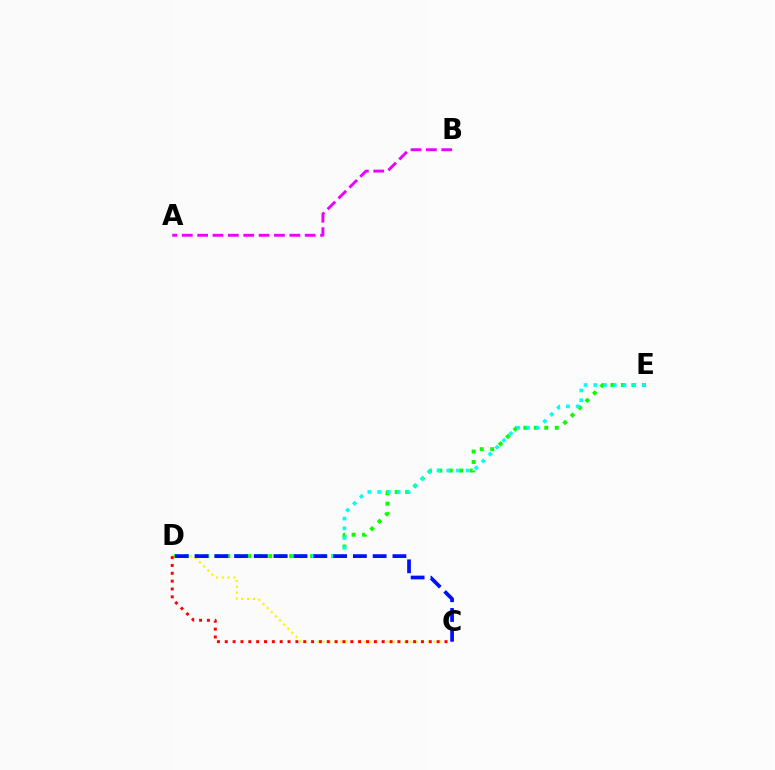{('D', 'E'): [{'color': '#08ff00', 'line_style': 'dotted', 'thickness': 2.85}, {'color': '#00fff6', 'line_style': 'dotted', 'thickness': 2.65}], ('C', 'D'): [{'color': '#fcf500', 'line_style': 'dotted', 'thickness': 1.58}, {'color': '#0010ff', 'line_style': 'dashed', 'thickness': 2.69}, {'color': '#ff0000', 'line_style': 'dotted', 'thickness': 2.13}], ('A', 'B'): [{'color': '#ee00ff', 'line_style': 'dashed', 'thickness': 2.09}]}